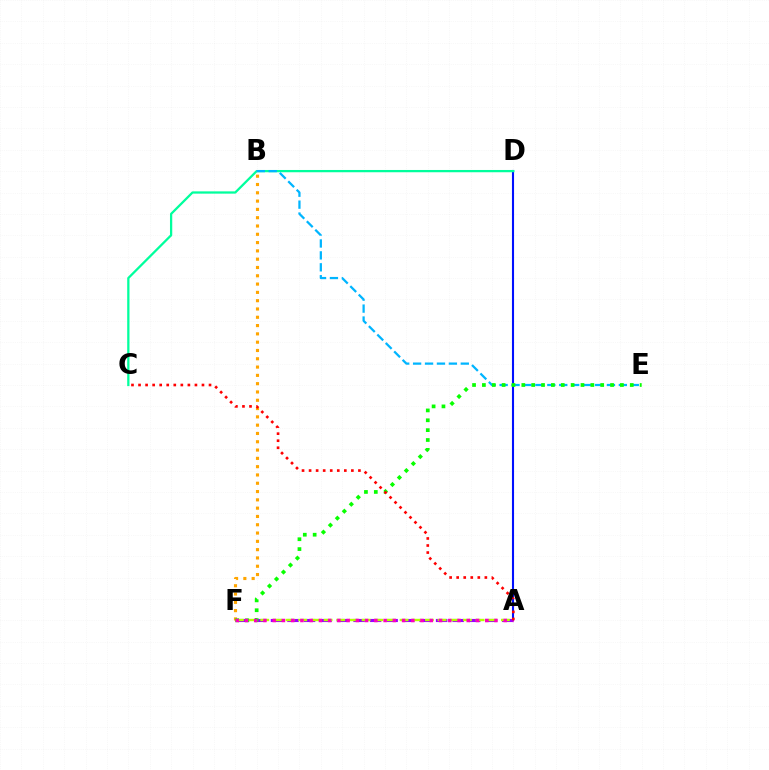{('A', 'D'): [{'color': '#0010ff', 'line_style': 'solid', 'thickness': 1.51}], ('C', 'D'): [{'color': '#00ff9d', 'line_style': 'solid', 'thickness': 1.63}], ('A', 'F'): [{'color': '#9b00ff', 'line_style': 'dashed', 'thickness': 2.24}, {'color': '#b3ff00', 'line_style': 'dashed', 'thickness': 1.72}, {'color': '#ff00bd', 'line_style': 'dotted', 'thickness': 2.51}], ('B', 'F'): [{'color': '#ffa500', 'line_style': 'dotted', 'thickness': 2.25}], ('B', 'E'): [{'color': '#00b5ff', 'line_style': 'dashed', 'thickness': 1.62}], ('E', 'F'): [{'color': '#08ff00', 'line_style': 'dotted', 'thickness': 2.68}], ('A', 'C'): [{'color': '#ff0000', 'line_style': 'dotted', 'thickness': 1.92}]}